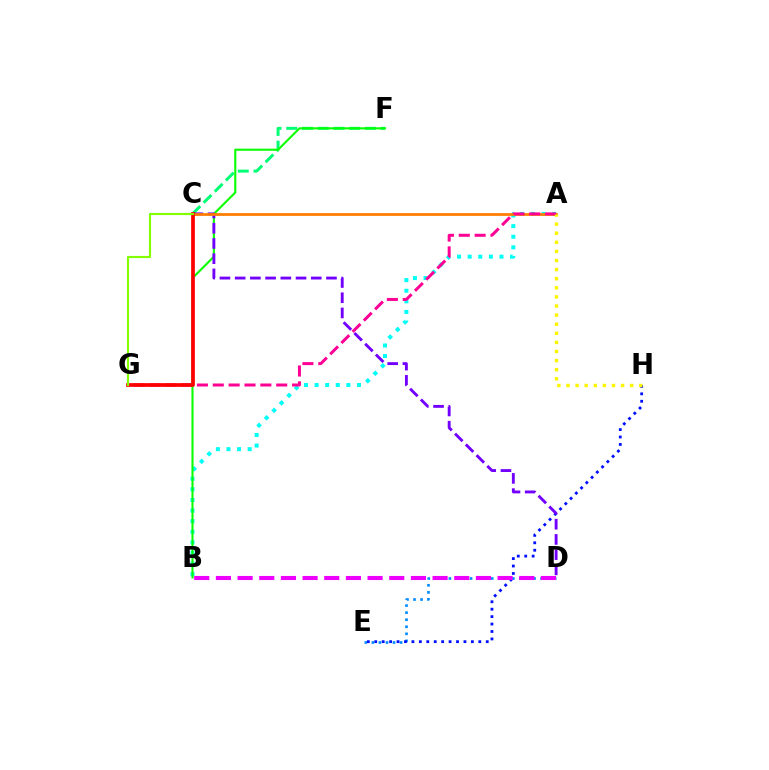{('D', 'E'): [{'color': '#008cff', 'line_style': 'dotted', 'thickness': 1.92}], ('C', 'F'): [{'color': '#00ff74', 'line_style': 'dashed', 'thickness': 2.14}], ('A', 'B'): [{'color': '#00fff6', 'line_style': 'dotted', 'thickness': 2.88}], ('E', 'H'): [{'color': '#0010ff', 'line_style': 'dotted', 'thickness': 2.02}], ('B', 'F'): [{'color': '#08ff00', 'line_style': 'solid', 'thickness': 1.51}], ('B', 'D'): [{'color': '#ee00ff', 'line_style': 'dashed', 'thickness': 2.94}], ('C', 'D'): [{'color': '#7200ff', 'line_style': 'dashed', 'thickness': 2.07}], ('A', 'C'): [{'color': '#ff7c00', 'line_style': 'solid', 'thickness': 1.98}], ('A', 'G'): [{'color': '#ff0094', 'line_style': 'dashed', 'thickness': 2.15}], ('A', 'H'): [{'color': '#fcf500', 'line_style': 'dotted', 'thickness': 2.47}], ('C', 'G'): [{'color': '#ff0000', 'line_style': 'solid', 'thickness': 2.68}, {'color': '#84ff00', 'line_style': 'solid', 'thickness': 1.55}]}